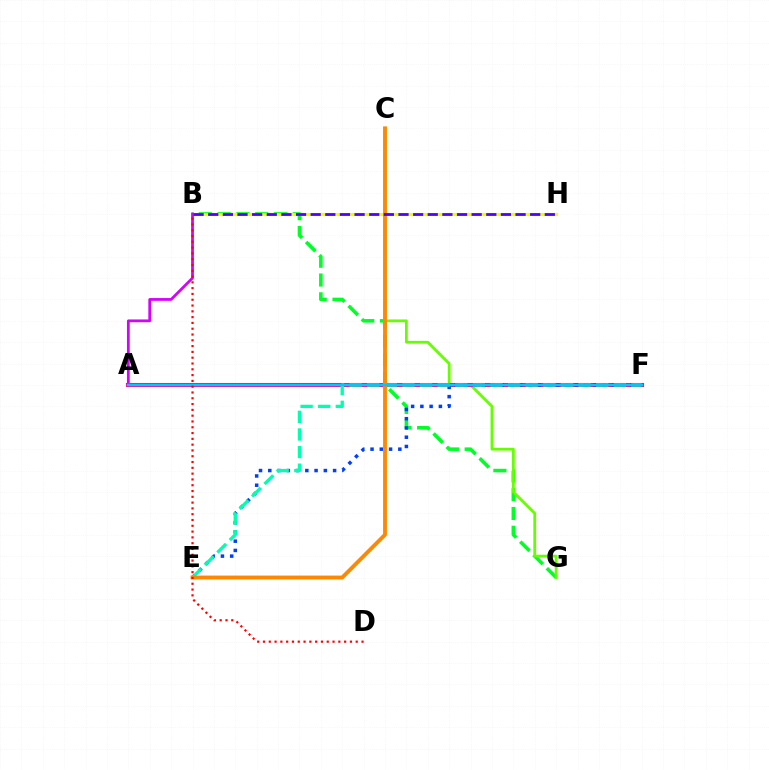{('B', 'G'): [{'color': '#00ff27', 'line_style': 'dashed', 'thickness': 2.55}], ('C', 'G'): [{'color': '#66ff00', 'line_style': 'solid', 'thickness': 1.99}], ('B', 'H'): [{'color': '#eeff00', 'line_style': 'solid', 'thickness': 2.24}, {'color': '#4f00ff', 'line_style': 'dashed', 'thickness': 1.99}], ('A', 'B'): [{'color': '#d600ff', 'line_style': 'solid', 'thickness': 1.99}], ('A', 'F'): [{'color': '#ff00a0', 'line_style': 'solid', 'thickness': 2.93}, {'color': '#00c7ff', 'line_style': 'solid', 'thickness': 1.73}], ('E', 'F'): [{'color': '#003fff', 'line_style': 'dotted', 'thickness': 2.52}, {'color': '#00ffaf', 'line_style': 'dashed', 'thickness': 2.39}], ('C', 'E'): [{'color': '#ff8800', 'line_style': 'solid', 'thickness': 2.77}], ('B', 'D'): [{'color': '#ff0000', 'line_style': 'dotted', 'thickness': 1.57}]}